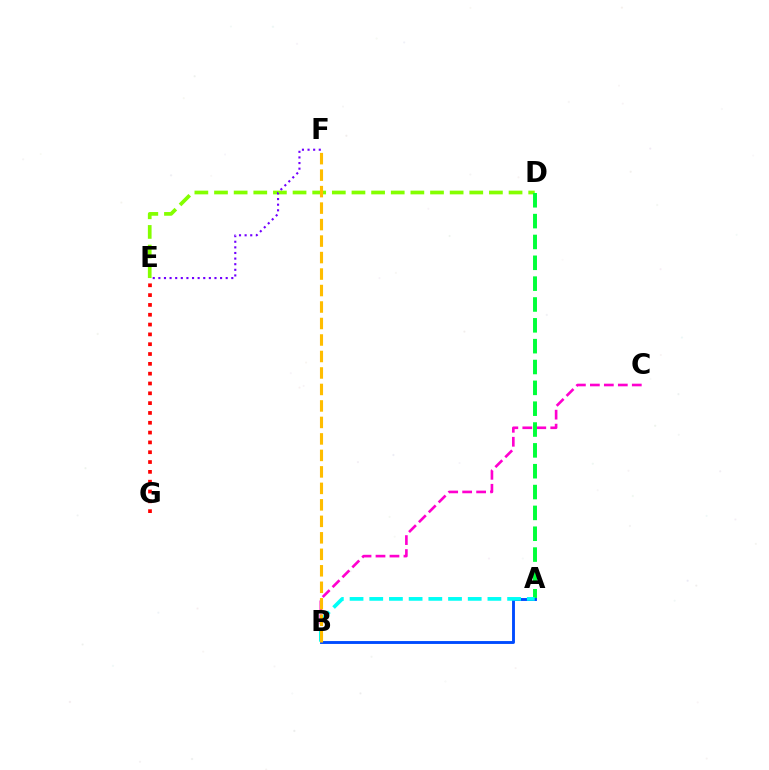{('D', 'E'): [{'color': '#84ff00', 'line_style': 'dashed', 'thickness': 2.67}], ('B', 'C'): [{'color': '#ff00cf', 'line_style': 'dashed', 'thickness': 1.9}], ('A', 'D'): [{'color': '#00ff39', 'line_style': 'dashed', 'thickness': 2.83}], ('A', 'B'): [{'color': '#004bff', 'line_style': 'solid', 'thickness': 2.08}, {'color': '#00fff6', 'line_style': 'dashed', 'thickness': 2.68}], ('E', 'F'): [{'color': '#7200ff', 'line_style': 'dotted', 'thickness': 1.52}], ('B', 'F'): [{'color': '#ffbd00', 'line_style': 'dashed', 'thickness': 2.24}], ('E', 'G'): [{'color': '#ff0000', 'line_style': 'dotted', 'thickness': 2.67}]}